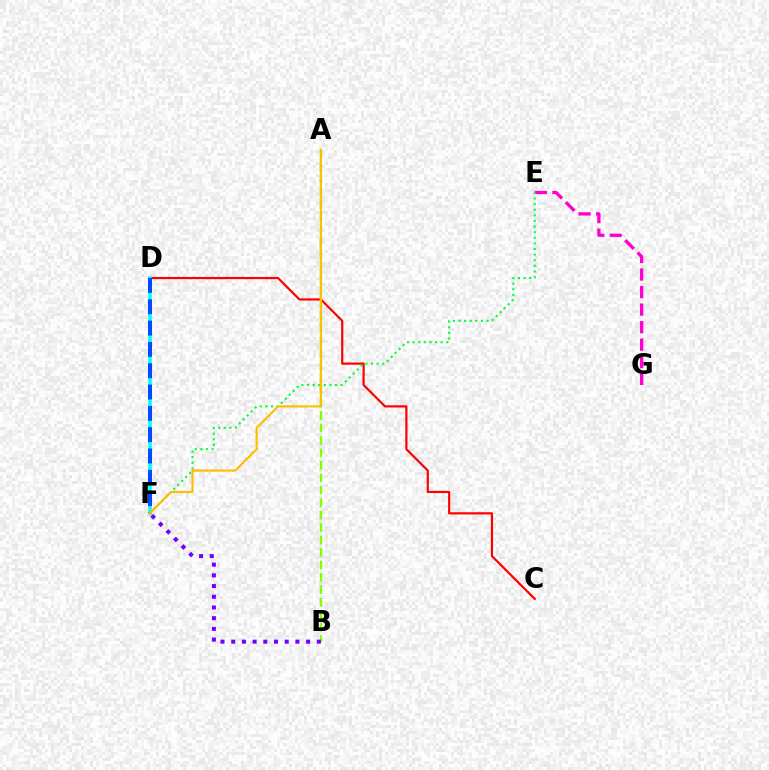{('C', 'D'): [{'color': '#ff0000', 'line_style': 'solid', 'thickness': 1.58}], ('E', 'G'): [{'color': '#ff00cf', 'line_style': 'dashed', 'thickness': 2.38}], ('D', 'F'): [{'color': '#00fff6', 'line_style': 'solid', 'thickness': 2.55}, {'color': '#004bff', 'line_style': 'dashed', 'thickness': 2.9}], ('E', 'F'): [{'color': '#00ff39', 'line_style': 'dotted', 'thickness': 1.52}], ('A', 'B'): [{'color': '#84ff00', 'line_style': 'dashed', 'thickness': 1.69}], ('A', 'F'): [{'color': '#ffbd00', 'line_style': 'solid', 'thickness': 1.53}], ('B', 'F'): [{'color': '#7200ff', 'line_style': 'dotted', 'thickness': 2.91}]}